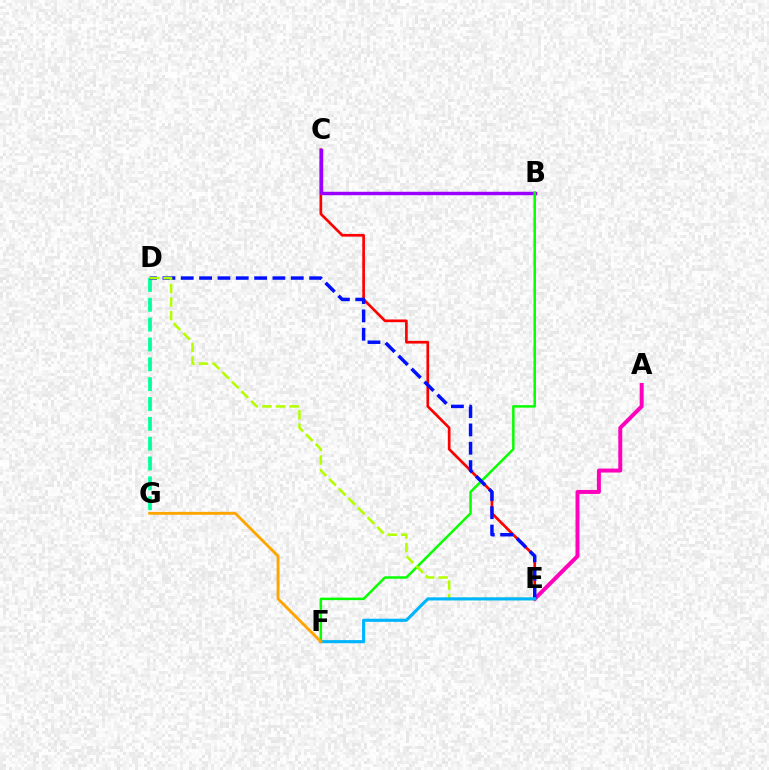{('C', 'E'): [{'color': '#ff0000', 'line_style': 'solid', 'thickness': 1.93}], ('A', 'E'): [{'color': '#ff00bd', 'line_style': 'solid', 'thickness': 2.85}], ('B', 'C'): [{'color': '#9b00ff', 'line_style': 'solid', 'thickness': 2.47}], ('B', 'F'): [{'color': '#08ff00', 'line_style': 'solid', 'thickness': 1.79}], ('D', 'G'): [{'color': '#00ff9d', 'line_style': 'dashed', 'thickness': 2.7}], ('D', 'E'): [{'color': '#0010ff', 'line_style': 'dashed', 'thickness': 2.49}, {'color': '#b3ff00', 'line_style': 'dashed', 'thickness': 1.84}], ('E', 'F'): [{'color': '#00b5ff', 'line_style': 'solid', 'thickness': 2.25}], ('F', 'G'): [{'color': '#ffa500', 'line_style': 'solid', 'thickness': 2.07}]}